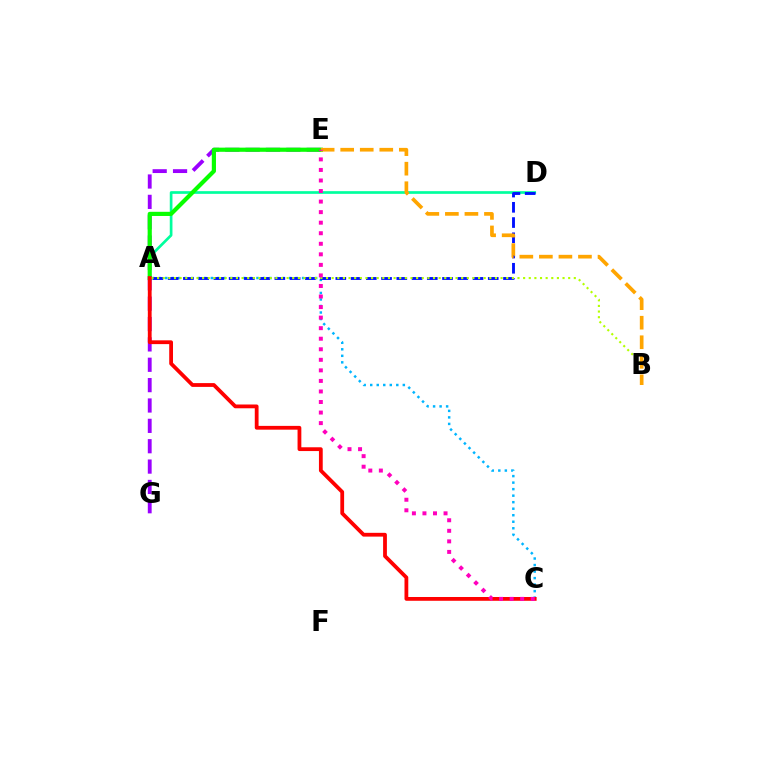{('A', 'D'): [{'color': '#00ff9d', 'line_style': 'solid', 'thickness': 1.94}, {'color': '#0010ff', 'line_style': 'dashed', 'thickness': 2.07}], ('E', 'G'): [{'color': '#9b00ff', 'line_style': 'dashed', 'thickness': 2.77}], ('A', 'C'): [{'color': '#00b5ff', 'line_style': 'dotted', 'thickness': 1.77}, {'color': '#ff0000', 'line_style': 'solid', 'thickness': 2.73}], ('A', 'E'): [{'color': '#08ff00', 'line_style': 'solid', 'thickness': 3.0}], ('A', 'B'): [{'color': '#b3ff00', 'line_style': 'dotted', 'thickness': 1.53}], ('B', 'E'): [{'color': '#ffa500', 'line_style': 'dashed', 'thickness': 2.65}], ('C', 'E'): [{'color': '#ff00bd', 'line_style': 'dotted', 'thickness': 2.87}]}